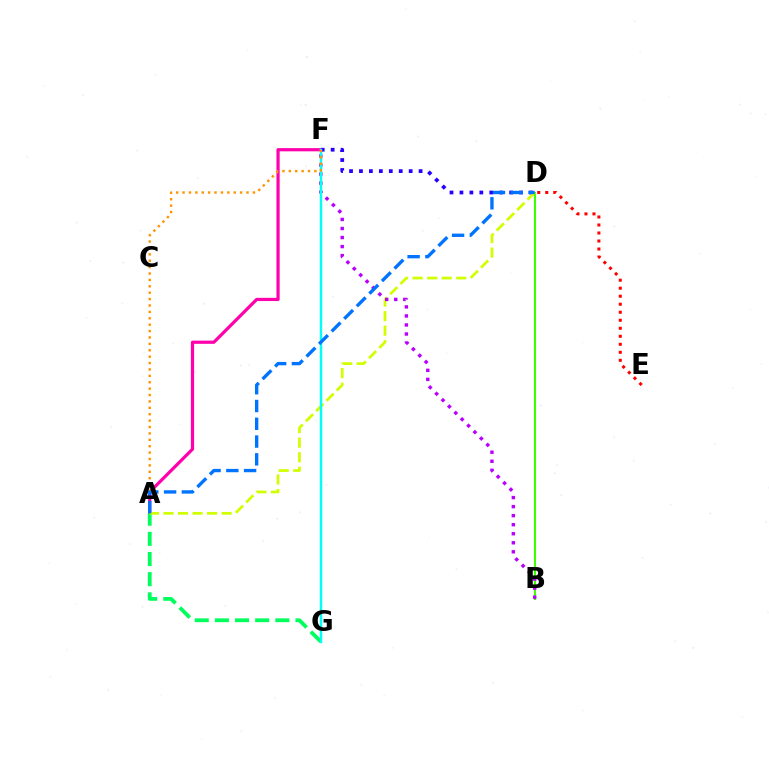{('A', 'F'): [{'color': '#ff00ac', 'line_style': 'solid', 'thickness': 2.31}, {'color': '#ff9400', 'line_style': 'dotted', 'thickness': 1.74}], ('D', 'F'): [{'color': '#2500ff', 'line_style': 'dotted', 'thickness': 2.7}], ('B', 'D'): [{'color': '#3dff00', 'line_style': 'solid', 'thickness': 1.51}], ('A', 'G'): [{'color': '#00ff5c', 'line_style': 'dashed', 'thickness': 2.74}], ('D', 'E'): [{'color': '#ff0000', 'line_style': 'dotted', 'thickness': 2.18}], ('A', 'D'): [{'color': '#d1ff00', 'line_style': 'dashed', 'thickness': 1.98}, {'color': '#0074ff', 'line_style': 'dashed', 'thickness': 2.41}], ('B', 'F'): [{'color': '#b900ff', 'line_style': 'dotted', 'thickness': 2.46}], ('F', 'G'): [{'color': '#00fff6', 'line_style': 'solid', 'thickness': 1.77}]}